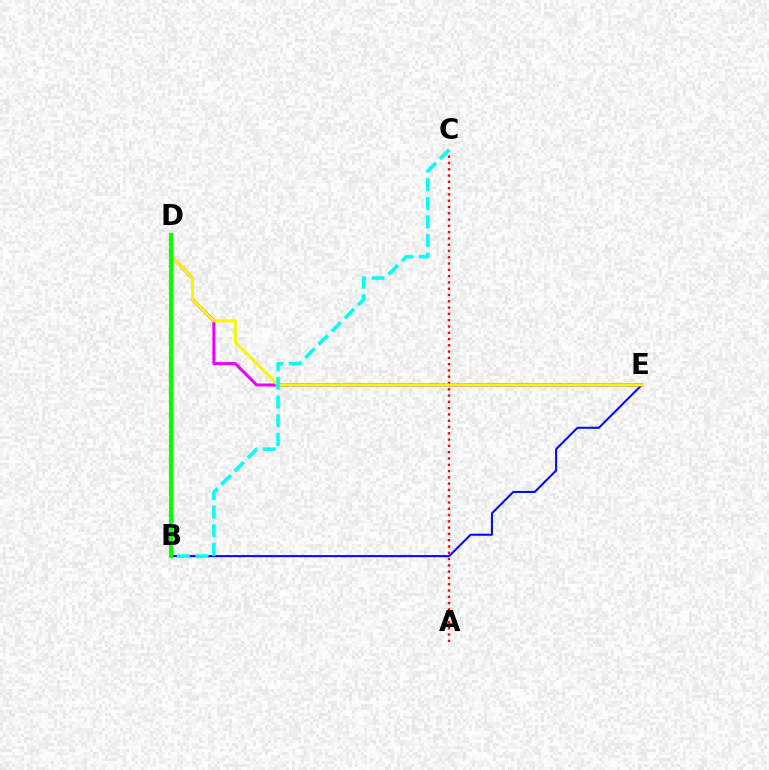{('D', 'E'): [{'color': '#ee00ff', 'line_style': 'solid', 'thickness': 2.19}, {'color': '#fcf500', 'line_style': 'solid', 'thickness': 2.17}], ('B', 'E'): [{'color': '#0010ff', 'line_style': 'solid', 'thickness': 1.51}], ('A', 'C'): [{'color': '#ff0000', 'line_style': 'dotted', 'thickness': 1.71}], ('B', 'D'): [{'color': '#08ff00', 'line_style': 'solid', 'thickness': 2.97}], ('B', 'C'): [{'color': '#00fff6', 'line_style': 'dashed', 'thickness': 2.53}]}